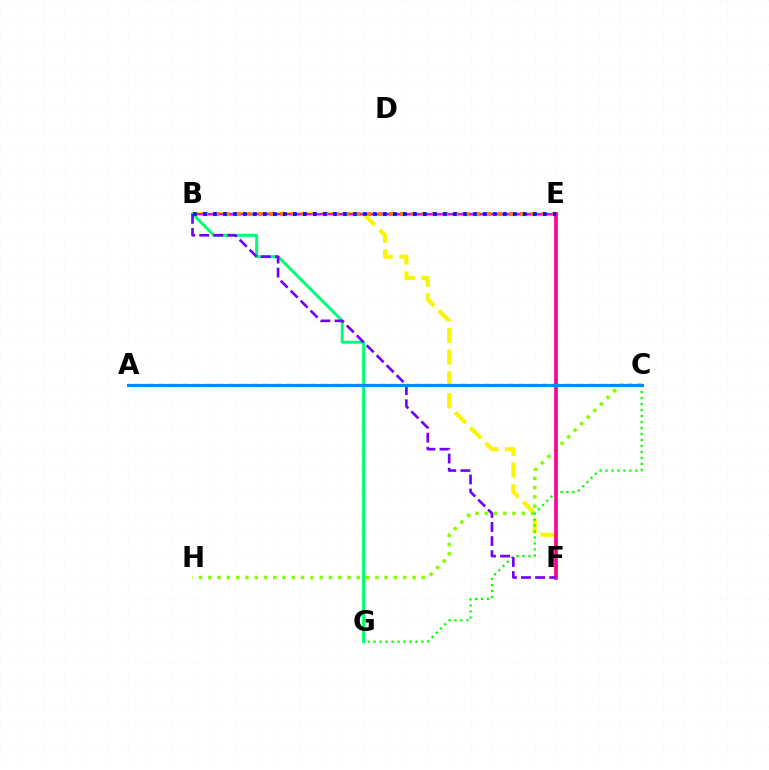{('B', 'E'): [{'color': '#00fff6', 'line_style': 'solid', 'thickness': 2.35}, {'color': '#ee00ff', 'line_style': 'solid', 'thickness': 1.58}, {'color': '#ff7c00', 'line_style': 'dotted', 'thickness': 2.96}, {'color': '#0010ff', 'line_style': 'dotted', 'thickness': 2.72}], ('B', 'F'): [{'color': '#fcf500', 'line_style': 'dashed', 'thickness': 2.95}, {'color': '#7200ff', 'line_style': 'dashed', 'thickness': 1.91}], ('C', 'G'): [{'color': '#08ff00', 'line_style': 'dotted', 'thickness': 1.62}], ('B', 'G'): [{'color': '#00ff74', 'line_style': 'solid', 'thickness': 2.15}], ('C', 'H'): [{'color': '#84ff00', 'line_style': 'dotted', 'thickness': 2.52}], ('E', 'F'): [{'color': '#ff0094', 'line_style': 'solid', 'thickness': 2.64}], ('A', 'C'): [{'color': '#ff0000', 'line_style': 'dashed', 'thickness': 1.58}, {'color': '#008cff', 'line_style': 'solid', 'thickness': 2.22}]}